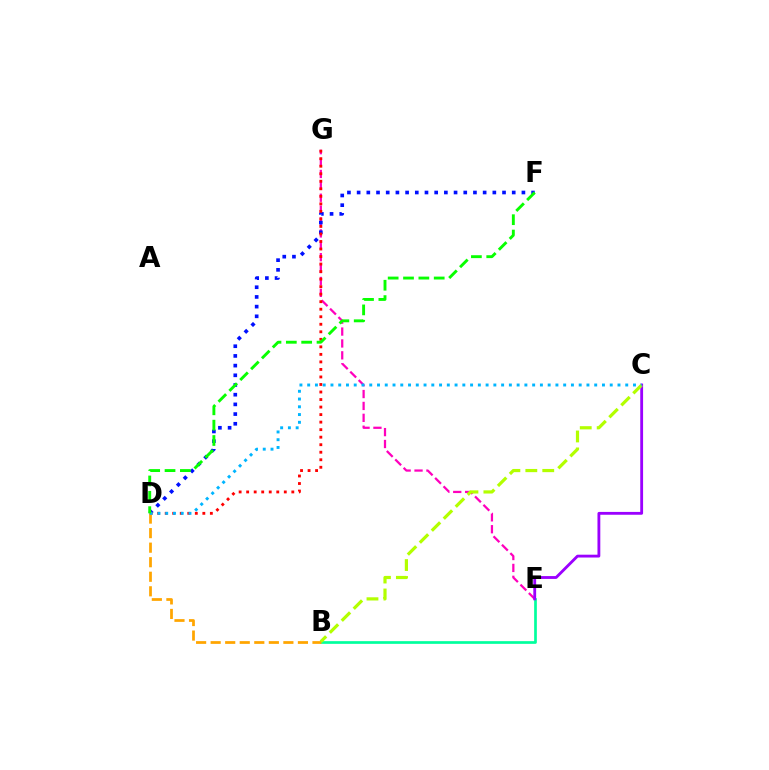{('E', 'G'): [{'color': '#ff00bd', 'line_style': 'dashed', 'thickness': 1.62}], ('D', 'F'): [{'color': '#0010ff', 'line_style': 'dotted', 'thickness': 2.63}, {'color': '#08ff00', 'line_style': 'dashed', 'thickness': 2.08}], ('B', 'E'): [{'color': '#00ff9d', 'line_style': 'solid', 'thickness': 1.94}], ('C', 'E'): [{'color': '#9b00ff', 'line_style': 'solid', 'thickness': 2.04}], ('D', 'G'): [{'color': '#ff0000', 'line_style': 'dotted', 'thickness': 2.04}], ('B', 'D'): [{'color': '#ffa500', 'line_style': 'dashed', 'thickness': 1.98}], ('B', 'C'): [{'color': '#b3ff00', 'line_style': 'dashed', 'thickness': 2.3}], ('C', 'D'): [{'color': '#00b5ff', 'line_style': 'dotted', 'thickness': 2.11}]}